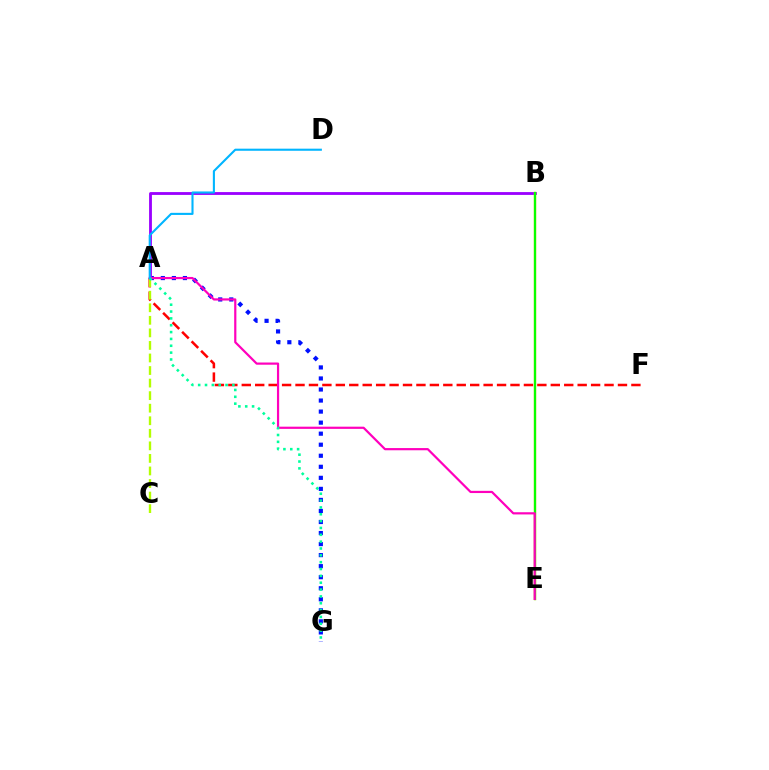{('A', 'G'): [{'color': '#0010ff', 'line_style': 'dotted', 'thickness': 3.0}, {'color': '#00ff9d', 'line_style': 'dotted', 'thickness': 1.86}], ('A', 'B'): [{'color': '#9b00ff', 'line_style': 'solid', 'thickness': 2.04}], ('B', 'E'): [{'color': '#ffa500', 'line_style': 'solid', 'thickness': 1.66}, {'color': '#08ff00', 'line_style': 'solid', 'thickness': 1.59}], ('A', 'F'): [{'color': '#ff0000', 'line_style': 'dashed', 'thickness': 1.83}], ('A', 'C'): [{'color': '#b3ff00', 'line_style': 'dashed', 'thickness': 1.71}], ('A', 'E'): [{'color': '#ff00bd', 'line_style': 'solid', 'thickness': 1.59}], ('A', 'D'): [{'color': '#00b5ff', 'line_style': 'solid', 'thickness': 1.51}]}